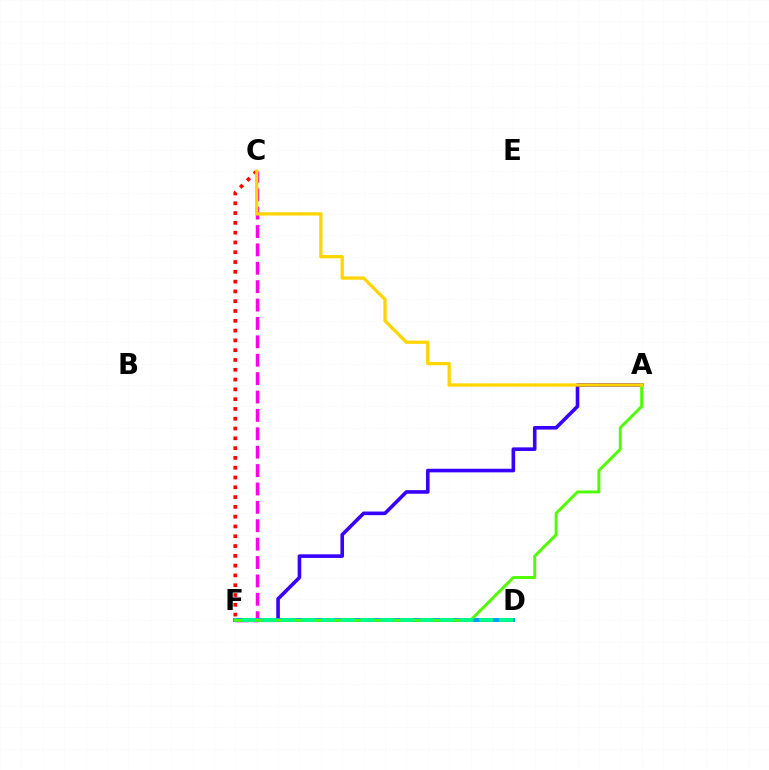{('A', 'F'): [{'color': '#3700ff', 'line_style': 'solid', 'thickness': 2.59}, {'color': '#4fff00', 'line_style': 'solid', 'thickness': 2.12}], ('C', 'F'): [{'color': '#ff00ed', 'line_style': 'dashed', 'thickness': 2.5}, {'color': '#ff0000', 'line_style': 'dotted', 'thickness': 2.66}], ('D', 'F'): [{'color': '#009eff', 'line_style': 'solid', 'thickness': 2.87}, {'color': '#00ff86', 'line_style': 'dashed', 'thickness': 2.69}], ('A', 'C'): [{'color': '#ffd500', 'line_style': 'solid', 'thickness': 2.37}]}